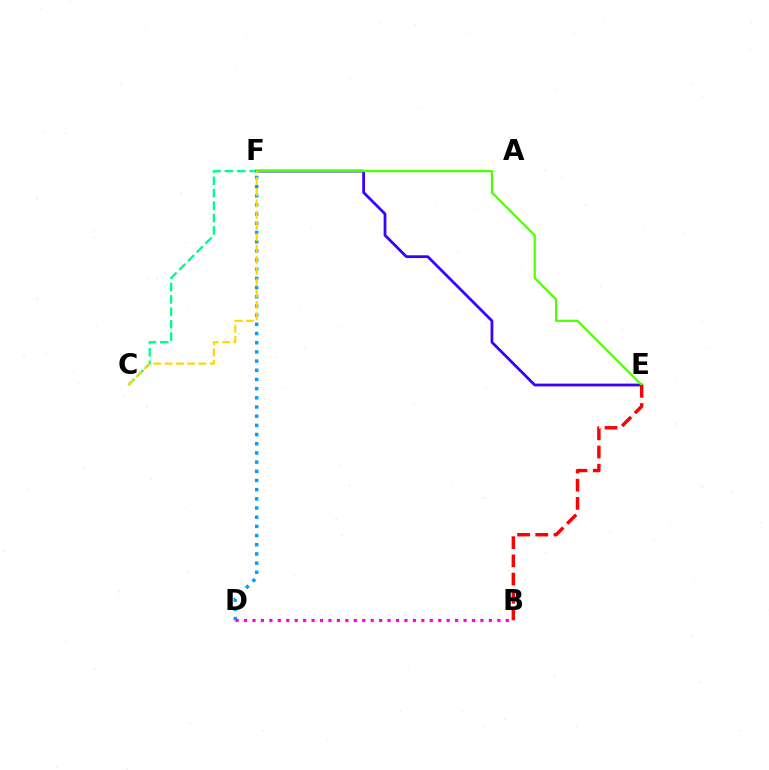{('C', 'F'): [{'color': '#00ff86', 'line_style': 'dashed', 'thickness': 1.68}, {'color': '#ffd500', 'line_style': 'dashed', 'thickness': 1.53}], ('D', 'F'): [{'color': '#009eff', 'line_style': 'dotted', 'thickness': 2.5}], ('B', 'D'): [{'color': '#ff00ed', 'line_style': 'dotted', 'thickness': 2.29}], ('E', 'F'): [{'color': '#3700ff', 'line_style': 'solid', 'thickness': 1.98}, {'color': '#4fff00', 'line_style': 'solid', 'thickness': 1.58}], ('B', 'E'): [{'color': '#ff0000', 'line_style': 'dashed', 'thickness': 2.47}]}